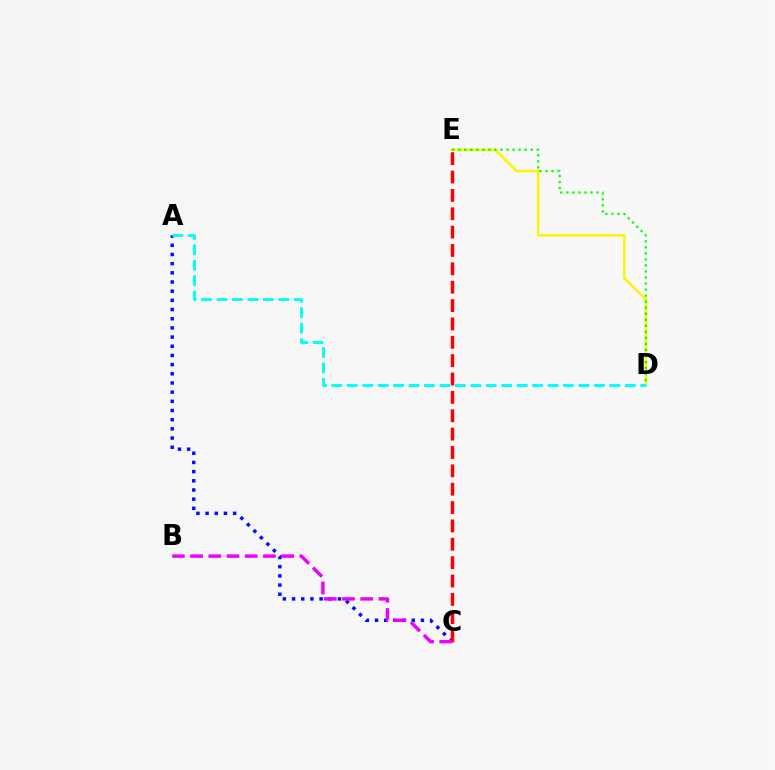{('A', 'C'): [{'color': '#0010ff', 'line_style': 'dotted', 'thickness': 2.49}], ('D', 'E'): [{'color': '#fcf500', 'line_style': 'solid', 'thickness': 1.77}, {'color': '#08ff00', 'line_style': 'dotted', 'thickness': 1.64}], ('C', 'E'): [{'color': '#ff0000', 'line_style': 'dashed', 'thickness': 2.49}], ('B', 'C'): [{'color': '#ee00ff', 'line_style': 'dashed', 'thickness': 2.47}], ('A', 'D'): [{'color': '#00fff6', 'line_style': 'dashed', 'thickness': 2.1}]}